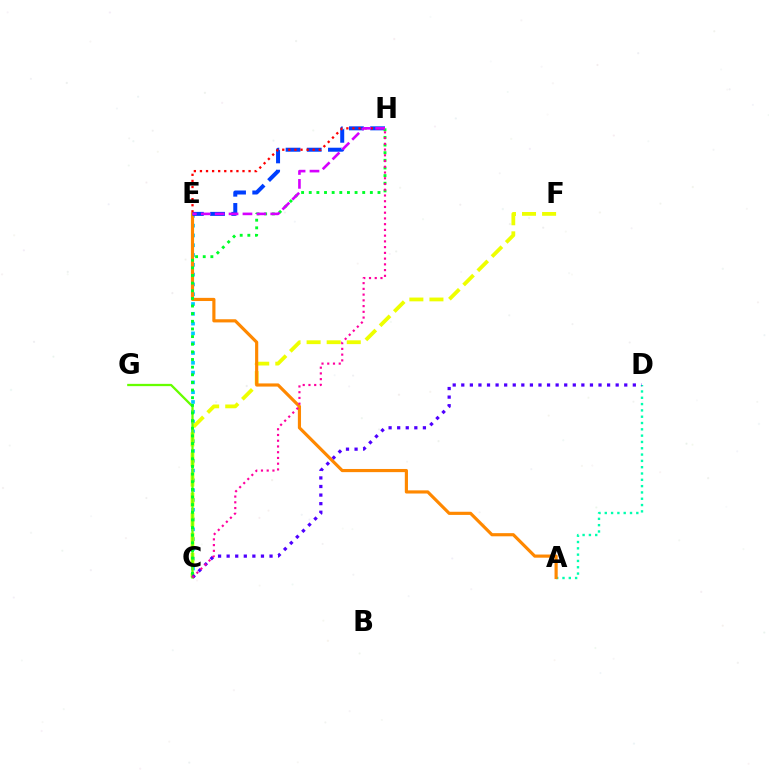{('C', 'E'): [{'color': '#00c7ff', 'line_style': 'dotted', 'thickness': 2.66}], ('A', 'D'): [{'color': '#00ffaf', 'line_style': 'dotted', 'thickness': 1.71}], ('C', 'F'): [{'color': '#eeff00', 'line_style': 'dashed', 'thickness': 2.73}], ('A', 'E'): [{'color': '#ff8800', 'line_style': 'solid', 'thickness': 2.27}], ('C', 'G'): [{'color': '#66ff00', 'line_style': 'solid', 'thickness': 1.64}], ('E', 'H'): [{'color': '#003fff', 'line_style': 'dashed', 'thickness': 2.88}, {'color': '#ff0000', 'line_style': 'dotted', 'thickness': 1.65}, {'color': '#d600ff', 'line_style': 'dashed', 'thickness': 1.89}], ('C', 'H'): [{'color': '#00ff27', 'line_style': 'dotted', 'thickness': 2.08}, {'color': '#ff00a0', 'line_style': 'dotted', 'thickness': 1.56}], ('C', 'D'): [{'color': '#4f00ff', 'line_style': 'dotted', 'thickness': 2.33}]}